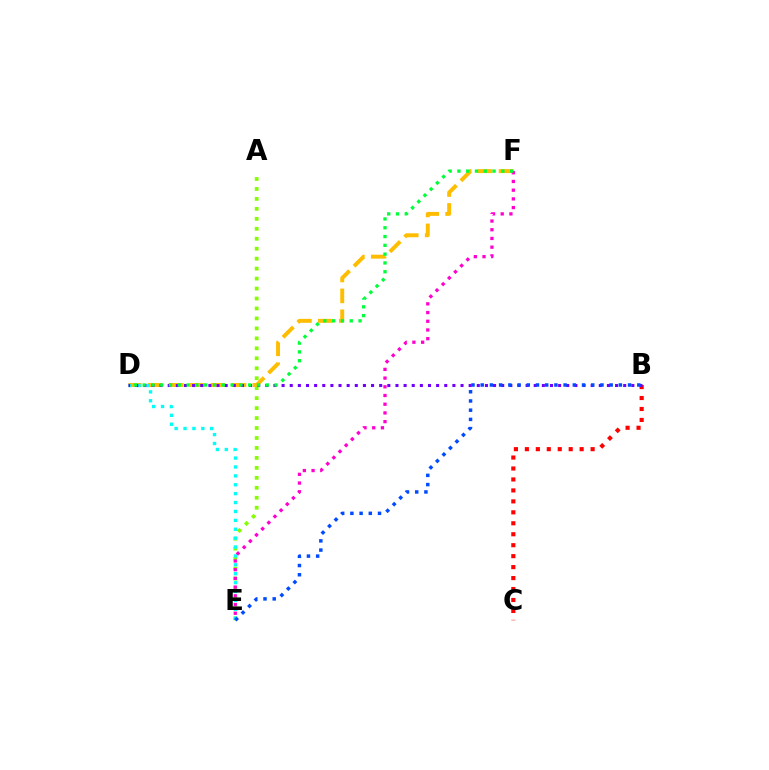{('A', 'E'): [{'color': '#84ff00', 'line_style': 'dotted', 'thickness': 2.71}], ('D', 'F'): [{'color': '#ffbd00', 'line_style': 'dashed', 'thickness': 2.84}, {'color': '#00ff39', 'line_style': 'dotted', 'thickness': 2.39}], ('D', 'E'): [{'color': '#00fff6', 'line_style': 'dotted', 'thickness': 2.42}], ('B', 'C'): [{'color': '#ff0000', 'line_style': 'dotted', 'thickness': 2.98}], ('E', 'F'): [{'color': '#ff00cf', 'line_style': 'dotted', 'thickness': 2.37}], ('B', 'D'): [{'color': '#7200ff', 'line_style': 'dotted', 'thickness': 2.21}], ('B', 'E'): [{'color': '#004bff', 'line_style': 'dotted', 'thickness': 2.5}]}